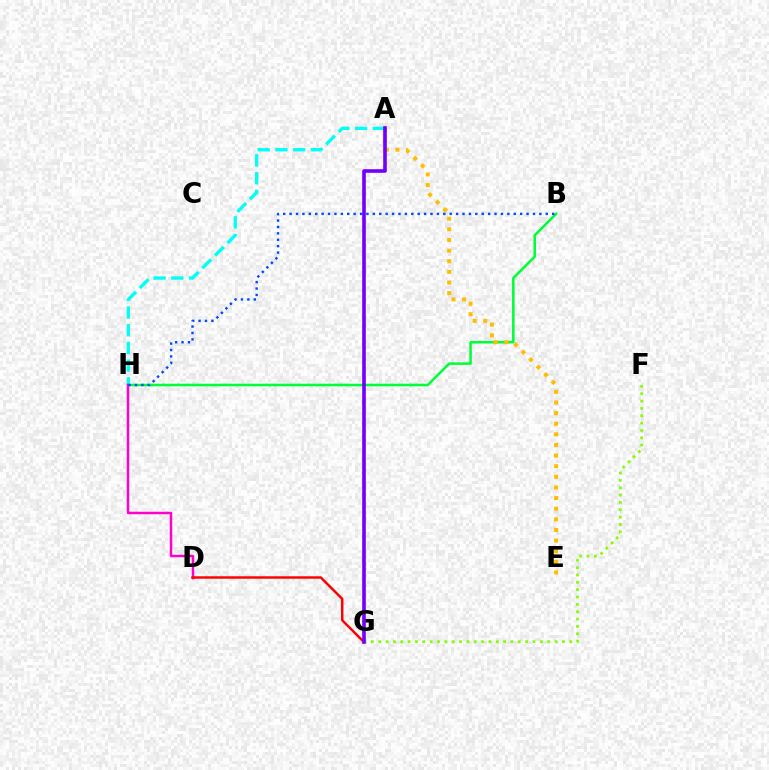{('F', 'G'): [{'color': '#84ff00', 'line_style': 'dotted', 'thickness': 2.0}], ('B', 'H'): [{'color': '#00ff39', 'line_style': 'solid', 'thickness': 1.84}, {'color': '#004bff', 'line_style': 'dotted', 'thickness': 1.74}], ('A', 'H'): [{'color': '#00fff6', 'line_style': 'dashed', 'thickness': 2.41}], ('A', 'E'): [{'color': '#ffbd00', 'line_style': 'dotted', 'thickness': 2.89}], ('D', 'H'): [{'color': '#ff00cf', 'line_style': 'solid', 'thickness': 1.78}], ('D', 'G'): [{'color': '#ff0000', 'line_style': 'solid', 'thickness': 1.77}], ('A', 'G'): [{'color': '#7200ff', 'line_style': 'solid', 'thickness': 2.62}]}